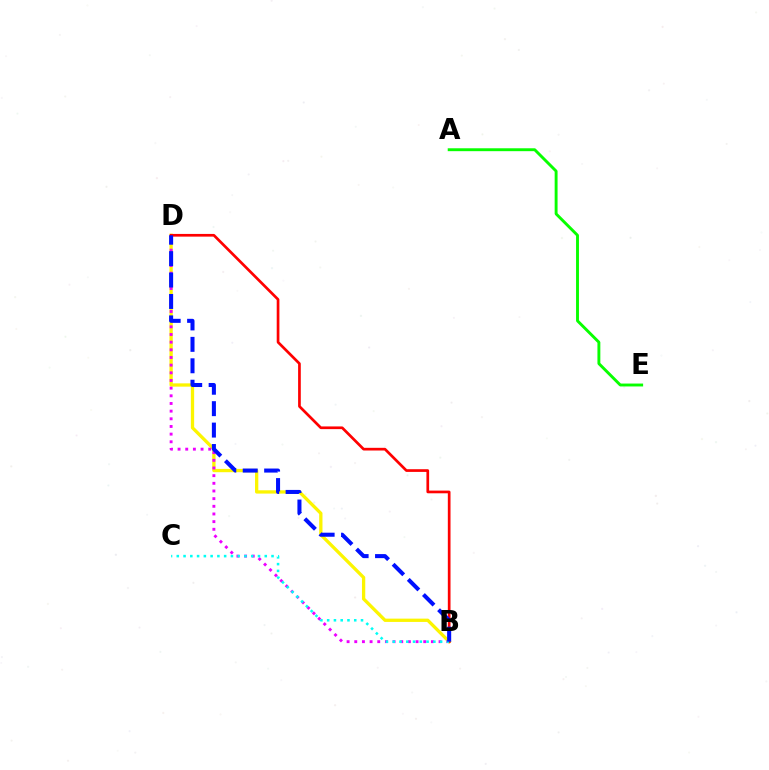{('A', 'E'): [{'color': '#08ff00', 'line_style': 'solid', 'thickness': 2.09}], ('B', 'D'): [{'color': '#fcf500', 'line_style': 'solid', 'thickness': 2.37}, {'color': '#ee00ff', 'line_style': 'dotted', 'thickness': 2.08}, {'color': '#ff0000', 'line_style': 'solid', 'thickness': 1.94}, {'color': '#0010ff', 'line_style': 'dashed', 'thickness': 2.91}], ('B', 'C'): [{'color': '#00fff6', 'line_style': 'dotted', 'thickness': 1.84}]}